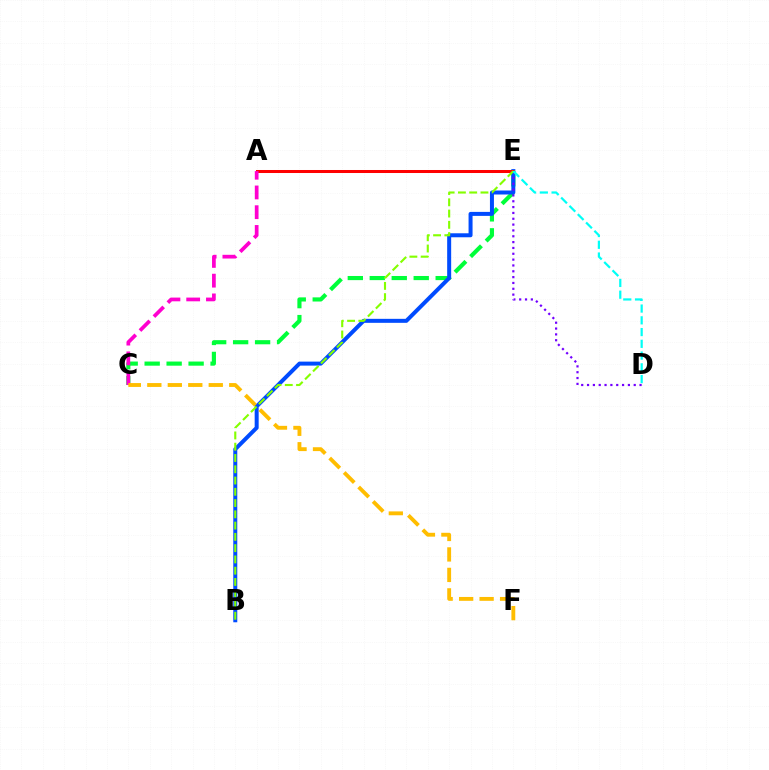{('C', 'E'): [{'color': '#00ff39', 'line_style': 'dashed', 'thickness': 2.98}], ('B', 'E'): [{'color': '#004bff', 'line_style': 'solid', 'thickness': 2.88}, {'color': '#84ff00', 'line_style': 'dashed', 'thickness': 1.53}], ('A', 'E'): [{'color': '#ff0000', 'line_style': 'solid', 'thickness': 2.17}], ('A', 'C'): [{'color': '#ff00cf', 'line_style': 'dashed', 'thickness': 2.68}], ('D', 'E'): [{'color': '#7200ff', 'line_style': 'dotted', 'thickness': 1.59}, {'color': '#00fff6', 'line_style': 'dashed', 'thickness': 1.6}], ('C', 'F'): [{'color': '#ffbd00', 'line_style': 'dashed', 'thickness': 2.78}]}